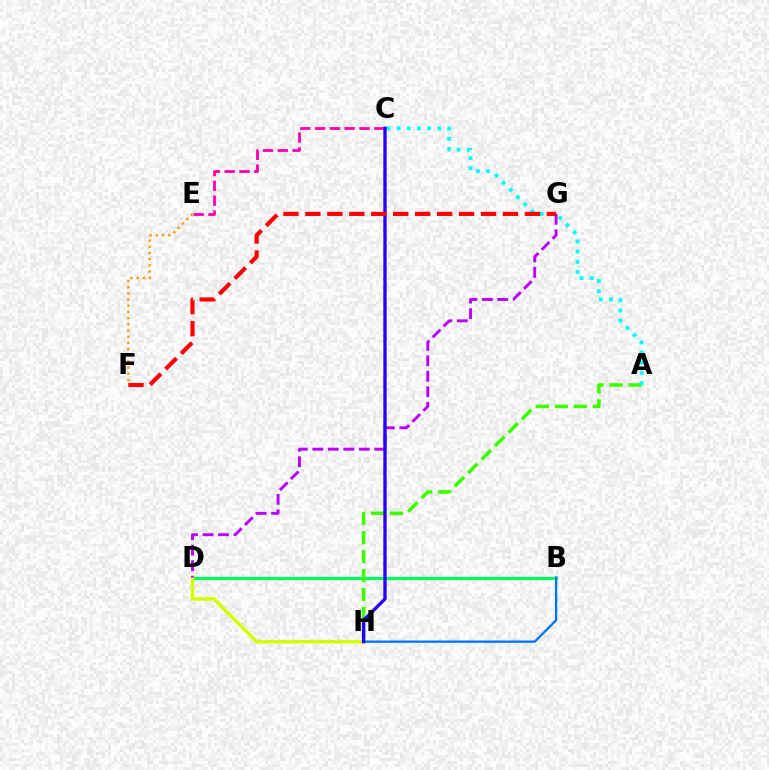{('B', 'D'): [{'color': '#00ff5c', 'line_style': 'solid', 'thickness': 2.28}], ('D', 'H'): [{'color': '#d1ff00', 'line_style': 'solid', 'thickness': 2.53}], ('A', 'H'): [{'color': '#3dff00', 'line_style': 'dashed', 'thickness': 2.58}], ('B', 'H'): [{'color': '#0074ff', 'line_style': 'solid', 'thickness': 1.65}], ('A', 'C'): [{'color': '#00fff6', 'line_style': 'dotted', 'thickness': 2.76}], ('C', 'E'): [{'color': '#ff00ac', 'line_style': 'dashed', 'thickness': 2.01}], ('D', 'G'): [{'color': '#b900ff', 'line_style': 'dashed', 'thickness': 2.1}], ('C', 'H'): [{'color': '#2500ff', 'line_style': 'solid', 'thickness': 2.4}], ('E', 'F'): [{'color': '#ff9400', 'line_style': 'dotted', 'thickness': 1.68}], ('F', 'G'): [{'color': '#ff0000', 'line_style': 'dashed', 'thickness': 2.98}]}